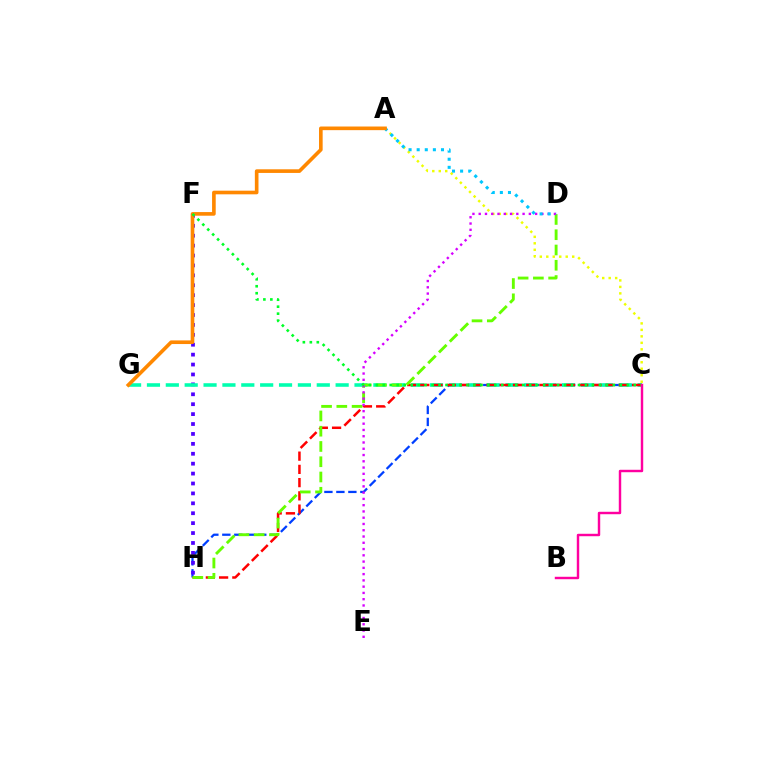{('C', 'H'): [{'color': '#003fff', 'line_style': 'dashed', 'thickness': 1.63}, {'color': '#ff0000', 'line_style': 'dashed', 'thickness': 1.8}], ('A', 'C'): [{'color': '#eeff00', 'line_style': 'dotted', 'thickness': 1.76}], ('F', 'H'): [{'color': '#4f00ff', 'line_style': 'dotted', 'thickness': 2.69}], ('C', 'G'): [{'color': '#00ffaf', 'line_style': 'dashed', 'thickness': 2.56}], ('D', 'H'): [{'color': '#66ff00', 'line_style': 'dashed', 'thickness': 2.07}], ('D', 'E'): [{'color': '#d600ff', 'line_style': 'dotted', 'thickness': 1.7}], ('A', 'D'): [{'color': '#00c7ff', 'line_style': 'dotted', 'thickness': 2.2}], ('A', 'G'): [{'color': '#ff8800', 'line_style': 'solid', 'thickness': 2.62}], ('C', 'F'): [{'color': '#00ff27', 'line_style': 'dotted', 'thickness': 1.89}], ('B', 'C'): [{'color': '#ff00a0', 'line_style': 'solid', 'thickness': 1.75}]}